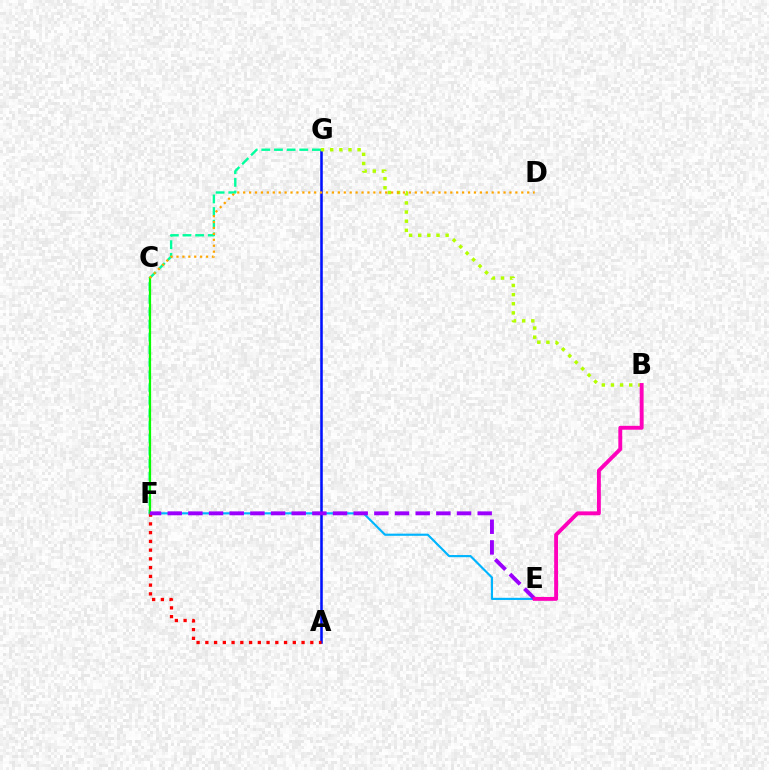{('A', 'G'): [{'color': '#0010ff', 'line_style': 'solid', 'thickness': 1.84}], ('E', 'F'): [{'color': '#00b5ff', 'line_style': 'solid', 'thickness': 1.55}, {'color': '#9b00ff', 'line_style': 'dashed', 'thickness': 2.81}], ('F', 'G'): [{'color': '#00ff9d', 'line_style': 'dashed', 'thickness': 1.72}], ('A', 'F'): [{'color': '#ff0000', 'line_style': 'dotted', 'thickness': 2.38}], ('B', 'G'): [{'color': '#b3ff00', 'line_style': 'dotted', 'thickness': 2.48}], ('C', 'F'): [{'color': '#08ff00', 'line_style': 'solid', 'thickness': 1.61}], ('C', 'D'): [{'color': '#ffa500', 'line_style': 'dotted', 'thickness': 1.61}], ('B', 'E'): [{'color': '#ff00bd', 'line_style': 'solid', 'thickness': 2.8}]}